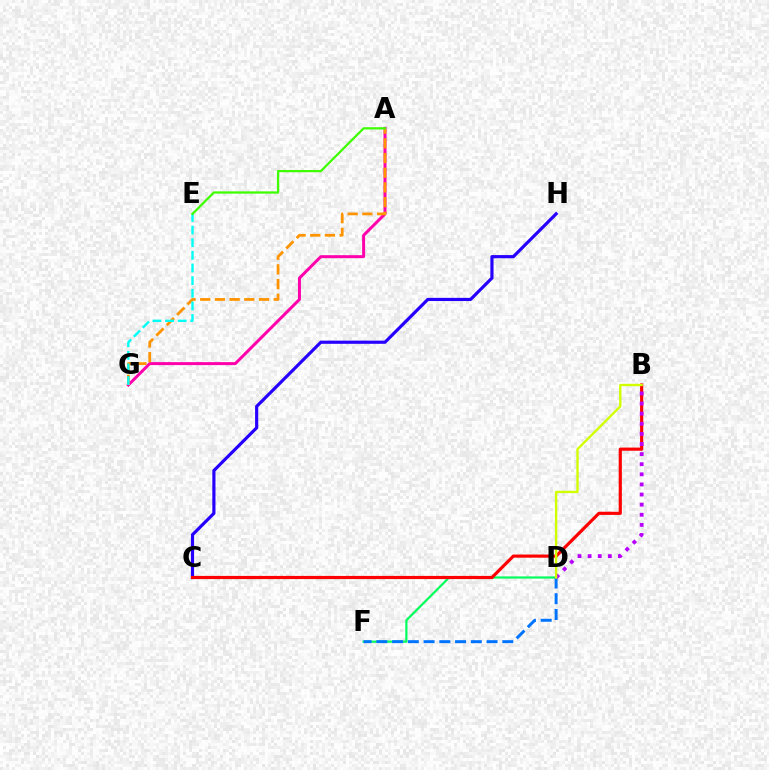{('C', 'H'): [{'color': '#2500ff', 'line_style': 'solid', 'thickness': 2.28}], ('D', 'F'): [{'color': '#00ff5c', 'line_style': 'solid', 'thickness': 1.57}, {'color': '#0074ff', 'line_style': 'dashed', 'thickness': 2.14}], ('A', 'G'): [{'color': '#ff00ac', 'line_style': 'solid', 'thickness': 2.15}, {'color': '#ff9400', 'line_style': 'dashed', 'thickness': 2.0}], ('B', 'C'): [{'color': '#ff0000', 'line_style': 'solid', 'thickness': 2.28}], ('E', 'G'): [{'color': '#00fff6', 'line_style': 'dashed', 'thickness': 1.72}], ('B', 'D'): [{'color': '#b900ff', 'line_style': 'dotted', 'thickness': 2.75}, {'color': '#d1ff00', 'line_style': 'solid', 'thickness': 1.69}], ('A', 'E'): [{'color': '#3dff00', 'line_style': 'solid', 'thickness': 1.62}]}